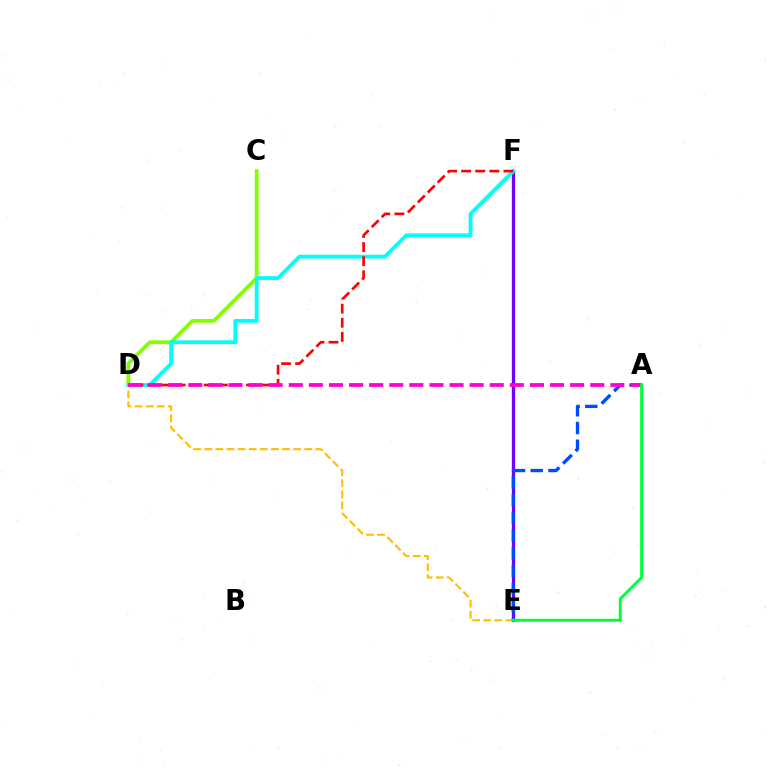{('E', 'F'): [{'color': '#7200ff', 'line_style': 'solid', 'thickness': 2.38}], ('C', 'D'): [{'color': '#84ff00', 'line_style': 'solid', 'thickness': 2.72}], ('D', 'F'): [{'color': '#00fff6', 'line_style': 'solid', 'thickness': 2.75}, {'color': '#ff0000', 'line_style': 'dashed', 'thickness': 1.91}], ('D', 'E'): [{'color': '#ffbd00', 'line_style': 'dashed', 'thickness': 1.51}], ('A', 'E'): [{'color': '#004bff', 'line_style': 'dashed', 'thickness': 2.4}, {'color': '#00ff39', 'line_style': 'solid', 'thickness': 2.16}], ('A', 'D'): [{'color': '#ff00cf', 'line_style': 'dashed', 'thickness': 2.73}]}